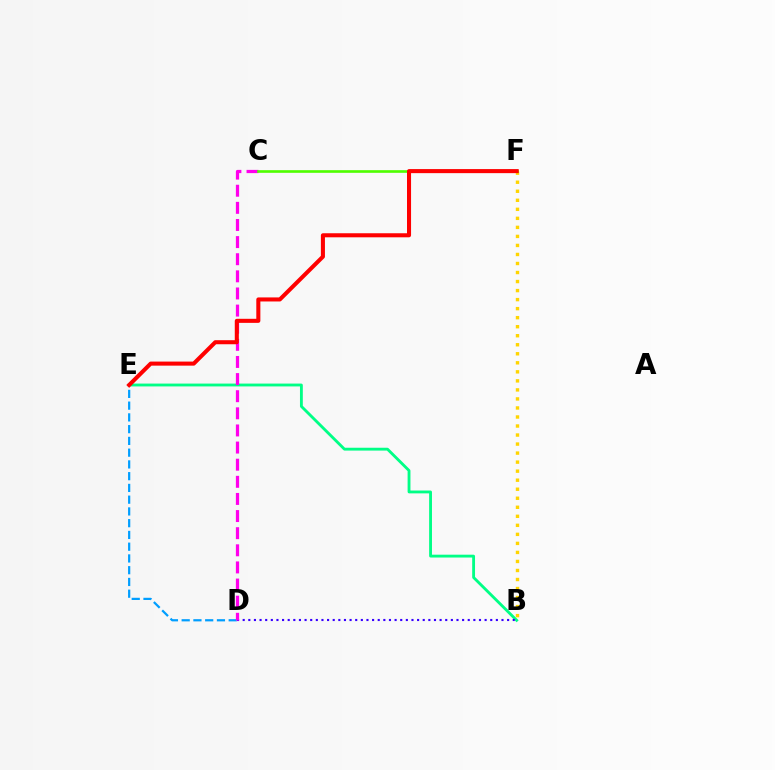{('D', 'E'): [{'color': '#009eff', 'line_style': 'dashed', 'thickness': 1.6}], ('B', 'E'): [{'color': '#00ff86', 'line_style': 'solid', 'thickness': 2.05}], ('B', 'D'): [{'color': '#3700ff', 'line_style': 'dotted', 'thickness': 1.53}], ('B', 'F'): [{'color': '#ffd500', 'line_style': 'dotted', 'thickness': 2.45}], ('C', 'D'): [{'color': '#ff00ed', 'line_style': 'dashed', 'thickness': 2.33}], ('C', 'F'): [{'color': '#4fff00', 'line_style': 'solid', 'thickness': 1.9}], ('E', 'F'): [{'color': '#ff0000', 'line_style': 'solid', 'thickness': 2.92}]}